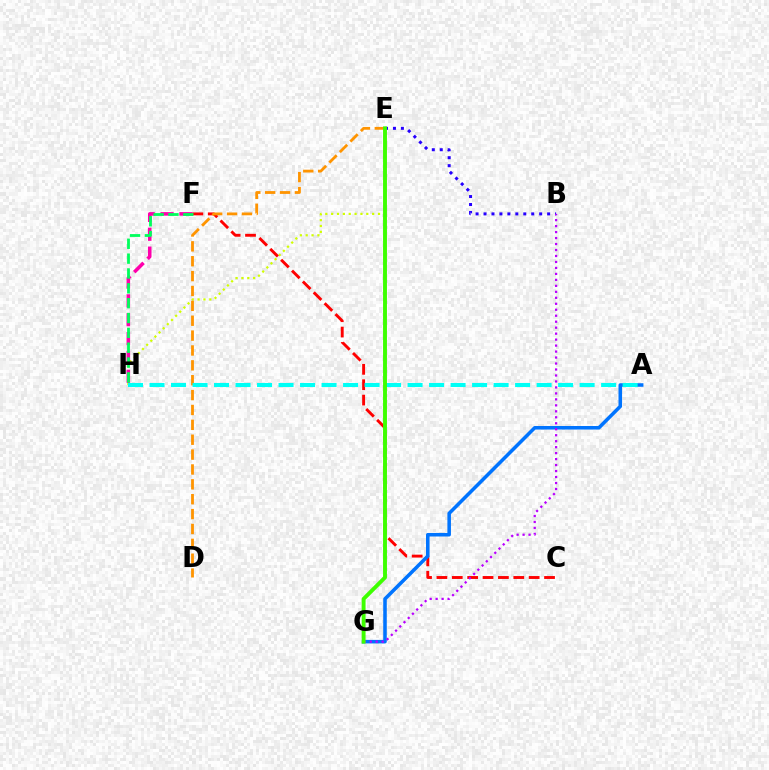{('E', 'H'): [{'color': '#d1ff00', 'line_style': 'dotted', 'thickness': 1.59}], ('F', 'H'): [{'color': '#ff00ac', 'line_style': 'dashed', 'thickness': 2.56}, {'color': '#00ff5c', 'line_style': 'dashed', 'thickness': 2.02}], ('B', 'E'): [{'color': '#2500ff', 'line_style': 'dotted', 'thickness': 2.16}], ('C', 'F'): [{'color': '#ff0000', 'line_style': 'dashed', 'thickness': 2.09}], ('A', 'G'): [{'color': '#0074ff', 'line_style': 'solid', 'thickness': 2.55}], ('B', 'G'): [{'color': '#b900ff', 'line_style': 'dotted', 'thickness': 1.62}], ('D', 'E'): [{'color': '#ff9400', 'line_style': 'dashed', 'thickness': 2.02}], ('A', 'H'): [{'color': '#00fff6', 'line_style': 'dashed', 'thickness': 2.92}], ('E', 'G'): [{'color': '#3dff00', 'line_style': 'solid', 'thickness': 2.8}]}